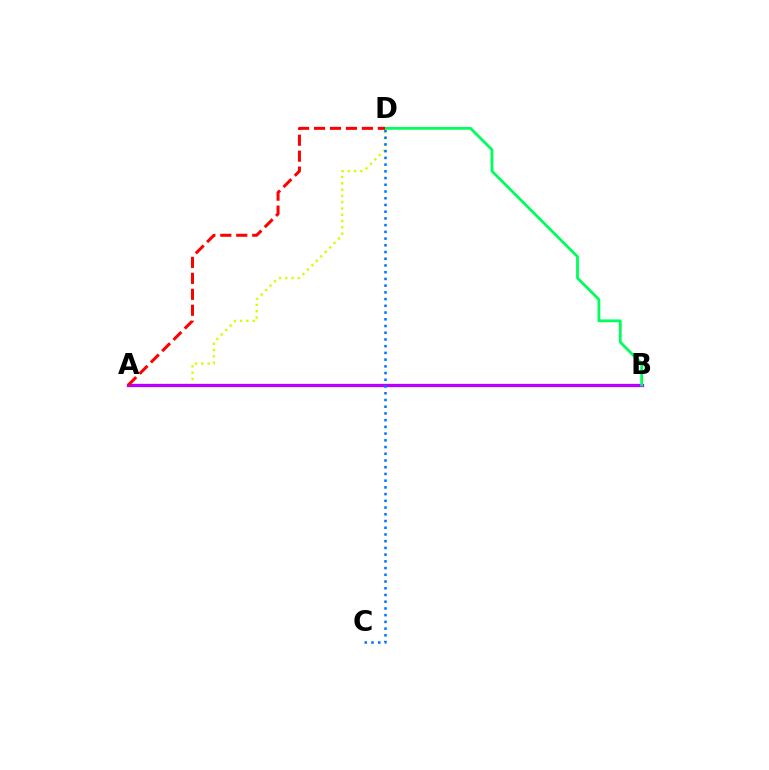{('A', 'D'): [{'color': '#d1ff00', 'line_style': 'dotted', 'thickness': 1.71}, {'color': '#ff0000', 'line_style': 'dashed', 'thickness': 2.17}], ('A', 'B'): [{'color': '#b900ff', 'line_style': 'solid', 'thickness': 2.36}], ('C', 'D'): [{'color': '#0074ff', 'line_style': 'dotted', 'thickness': 1.83}], ('B', 'D'): [{'color': '#00ff5c', 'line_style': 'solid', 'thickness': 2.03}]}